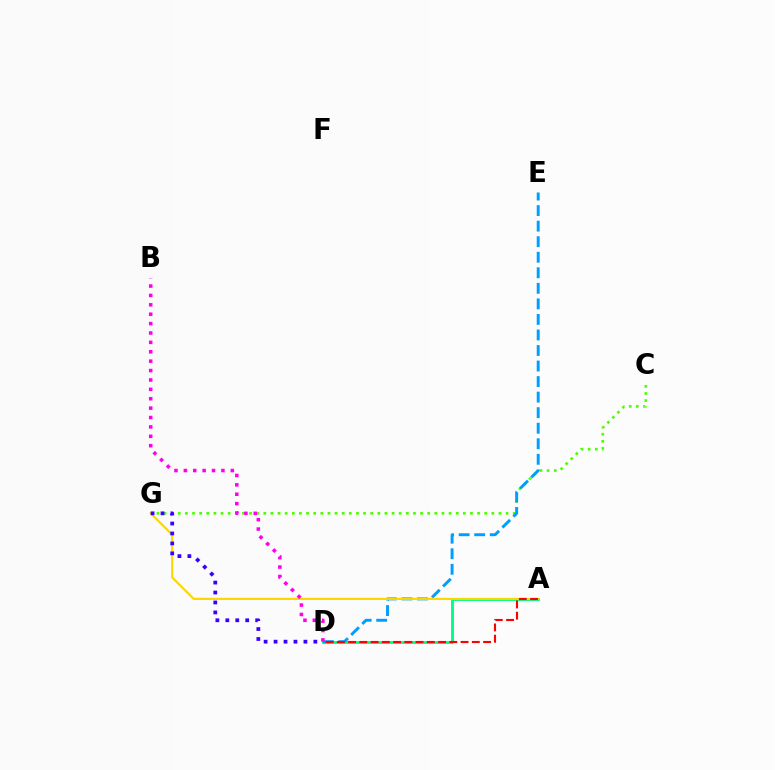{('A', 'D'): [{'color': '#00ff86', 'line_style': 'solid', 'thickness': 2.09}, {'color': '#ff0000', 'line_style': 'dashed', 'thickness': 1.53}], ('C', 'G'): [{'color': '#4fff00', 'line_style': 'dotted', 'thickness': 1.94}], ('D', 'E'): [{'color': '#009eff', 'line_style': 'dashed', 'thickness': 2.11}], ('A', 'G'): [{'color': '#ffd500', 'line_style': 'solid', 'thickness': 1.53}], ('B', 'D'): [{'color': '#ff00ed', 'line_style': 'dotted', 'thickness': 2.55}], ('D', 'G'): [{'color': '#3700ff', 'line_style': 'dotted', 'thickness': 2.7}]}